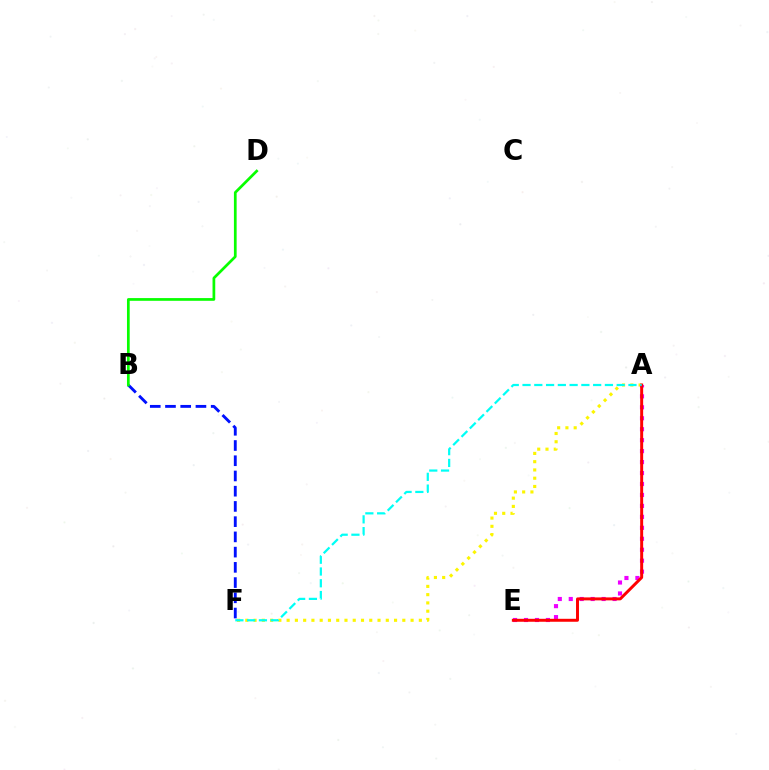{('A', 'F'): [{'color': '#fcf500', 'line_style': 'dotted', 'thickness': 2.25}, {'color': '#00fff6', 'line_style': 'dashed', 'thickness': 1.6}], ('A', 'E'): [{'color': '#ee00ff', 'line_style': 'dotted', 'thickness': 2.98}, {'color': '#ff0000', 'line_style': 'solid', 'thickness': 2.13}], ('B', 'F'): [{'color': '#0010ff', 'line_style': 'dashed', 'thickness': 2.07}], ('B', 'D'): [{'color': '#08ff00', 'line_style': 'solid', 'thickness': 1.96}]}